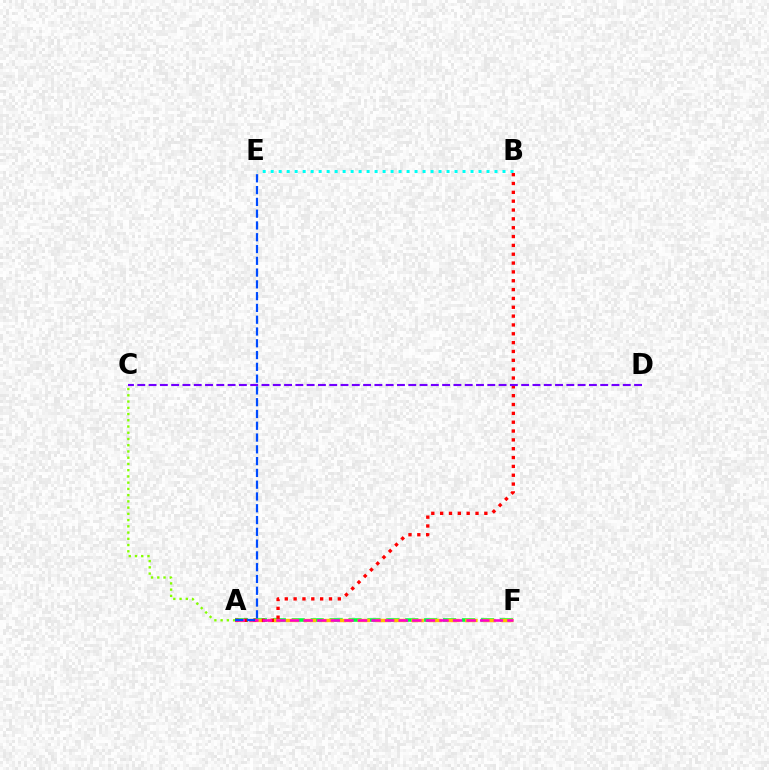{('A', 'F'): [{'color': '#00ff39', 'line_style': 'dashed', 'thickness': 2.57}, {'color': '#ffbd00', 'line_style': 'dashed', 'thickness': 2.44}, {'color': '#ff00cf', 'line_style': 'dashed', 'thickness': 1.85}], ('A', 'B'): [{'color': '#ff0000', 'line_style': 'dotted', 'thickness': 2.4}], ('A', 'C'): [{'color': '#84ff00', 'line_style': 'dotted', 'thickness': 1.7}], ('C', 'D'): [{'color': '#7200ff', 'line_style': 'dashed', 'thickness': 1.53}], ('B', 'E'): [{'color': '#00fff6', 'line_style': 'dotted', 'thickness': 2.17}], ('A', 'E'): [{'color': '#004bff', 'line_style': 'dashed', 'thickness': 1.6}]}